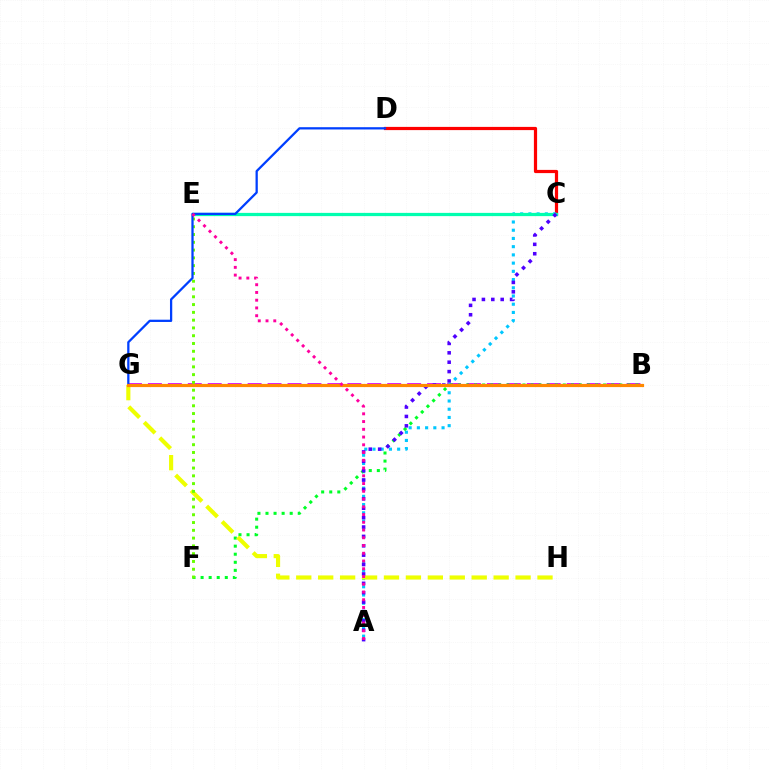{('B', 'G'): [{'color': '#d600ff', 'line_style': 'dashed', 'thickness': 2.71}, {'color': '#ff8800', 'line_style': 'solid', 'thickness': 2.29}], ('C', 'D'): [{'color': '#ff0000', 'line_style': 'solid', 'thickness': 2.31}], ('A', 'C'): [{'color': '#00c7ff', 'line_style': 'dotted', 'thickness': 2.23}, {'color': '#4f00ff', 'line_style': 'dotted', 'thickness': 2.55}], ('B', 'F'): [{'color': '#00ff27', 'line_style': 'dotted', 'thickness': 2.19}], ('G', 'H'): [{'color': '#eeff00', 'line_style': 'dashed', 'thickness': 2.98}], ('C', 'E'): [{'color': '#00ffaf', 'line_style': 'solid', 'thickness': 2.33}], ('E', 'F'): [{'color': '#66ff00', 'line_style': 'dotted', 'thickness': 2.11}], ('D', 'G'): [{'color': '#003fff', 'line_style': 'solid', 'thickness': 1.63}], ('A', 'E'): [{'color': '#ff00a0', 'line_style': 'dotted', 'thickness': 2.1}]}